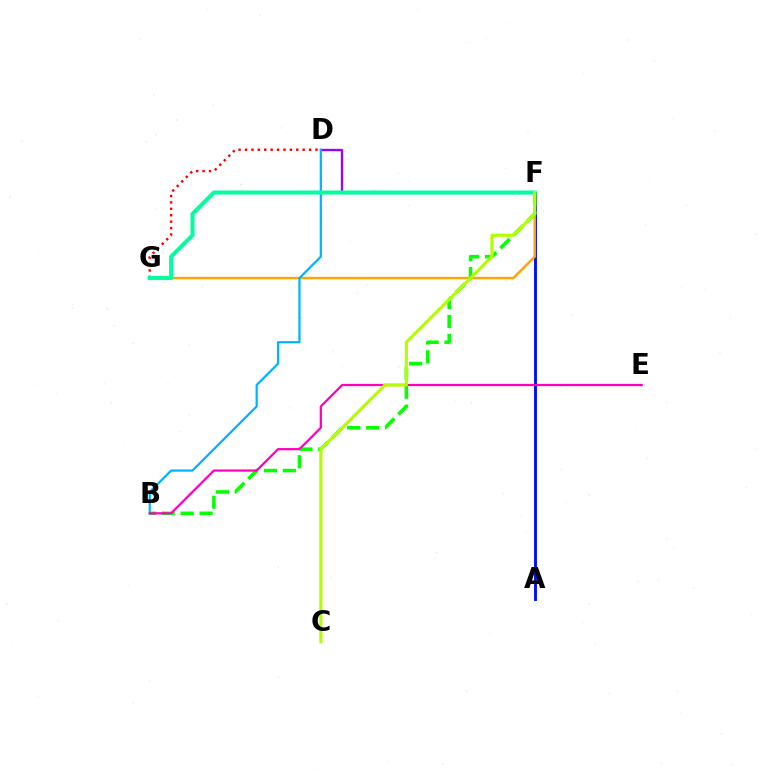{('A', 'F'): [{'color': '#0010ff', 'line_style': 'solid', 'thickness': 2.09}], ('D', 'F'): [{'color': '#9b00ff', 'line_style': 'solid', 'thickness': 1.68}], ('F', 'G'): [{'color': '#ffa500', 'line_style': 'solid', 'thickness': 1.79}, {'color': '#00ff9d', 'line_style': 'solid', 'thickness': 2.9}], ('D', 'G'): [{'color': '#ff0000', 'line_style': 'dotted', 'thickness': 1.74}], ('B', 'D'): [{'color': '#00b5ff', 'line_style': 'solid', 'thickness': 1.62}], ('B', 'F'): [{'color': '#08ff00', 'line_style': 'dashed', 'thickness': 2.57}], ('B', 'E'): [{'color': '#ff00bd', 'line_style': 'solid', 'thickness': 1.62}], ('C', 'F'): [{'color': '#b3ff00', 'line_style': 'solid', 'thickness': 2.26}]}